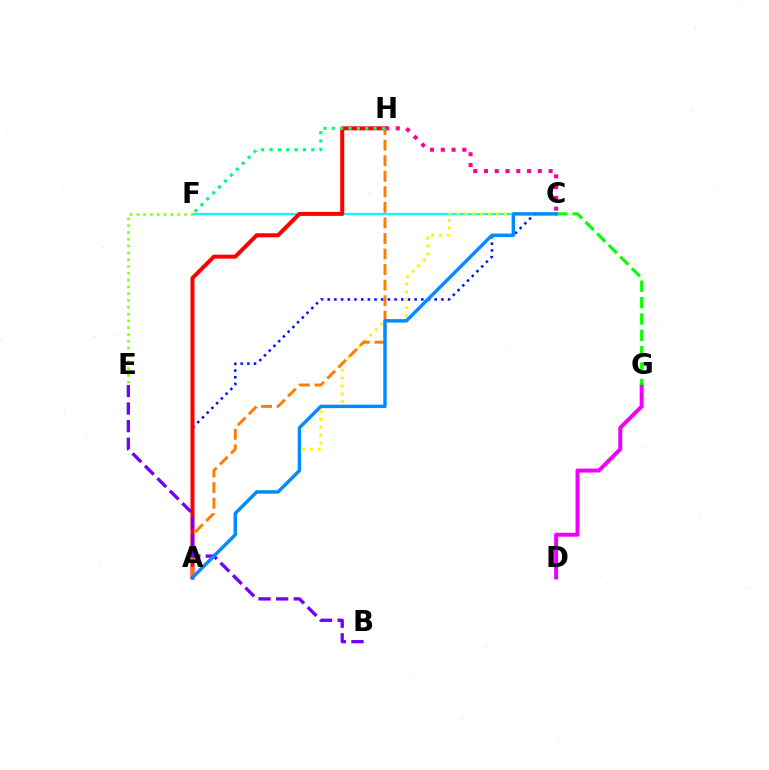{('C', 'F'): [{'color': '#00fff6', 'line_style': 'solid', 'thickness': 1.58}], ('A', 'C'): [{'color': '#0010ff', 'line_style': 'dotted', 'thickness': 1.82}, {'color': '#fcf500', 'line_style': 'dotted', 'thickness': 2.13}, {'color': '#008cff', 'line_style': 'solid', 'thickness': 2.48}], ('D', 'G'): [{'color': '#ee00ff', 'line_style': 'solid', 'thickness': 2.85}], ('A', 'H'): [{'color': '#ff0000', 'line_style': 'solid', 'thickness': 2.89}, {'color': '#ff7c00', 'line_style': 'dashed', 'thickness': 2.11}], ('C', 'H'): [{'color': '#ff0094', 'line_style': 'dotted', 'thickness': 2.93}], ('C', 'G'): [{'color': '#08ff00', 'line_style': 'dashed', 'thickness': 2.22}], ('B', 'E'): [{'color': '#7200ff', 'line_style': 'dashed', 'thickness': 2.39}], ('E', 'F'): [{'color': '#84ff00', 'line_style': 'dotted', 'thickness': 1.85}], ('F', 'H'): [{'color': '#00ff74', 'line_style': 'dotted', 'thickness': 2.27}]}